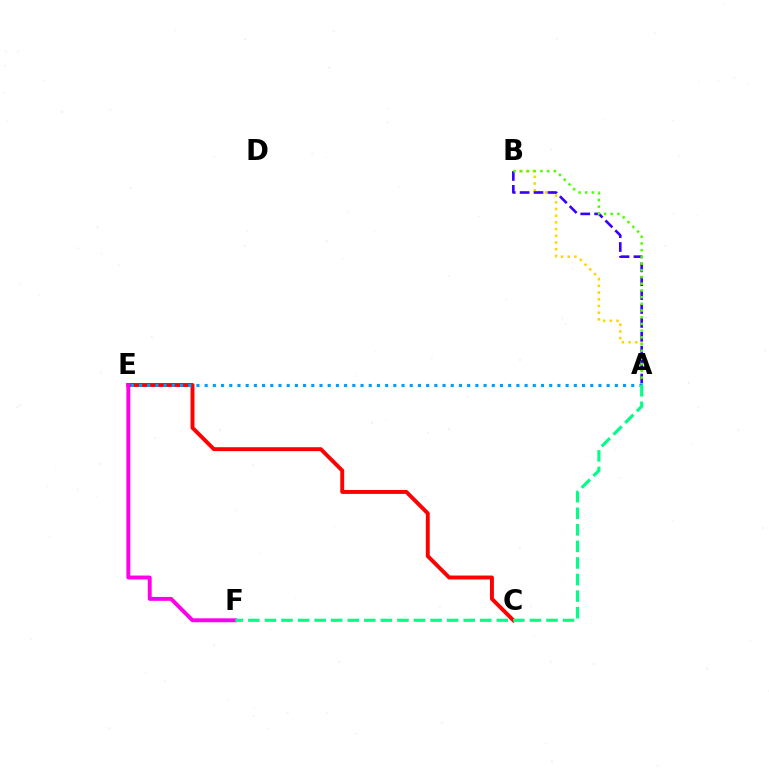{('C', 'E'): [{'color': '#ff0000', 'line_style': 'solid', 'thickness': 2.82}], ('A', 'B'): [{'color': '#ffd500', 'line_style': 'dotted', 'thickness': 1.82}, {'color': '#3700ff', 'line_style': 'dashed', 'thickness': 1.89}, {'color': '#4fff00', 'line_style': 'dotted', 'thickness': 1.82}], ('A', 'E'): [{'color': '#009eff', 'line_style': 'dotted', 'thickness': 2.23}], ('E', 'F'): [{'color': '#ff00ed', 'line_style': 'solid', 'thickness': 2.82}], ('A', 'F'): [{'color': '#00ff86', 'line_style': 'dashed', 'thickness': 2.25}]}